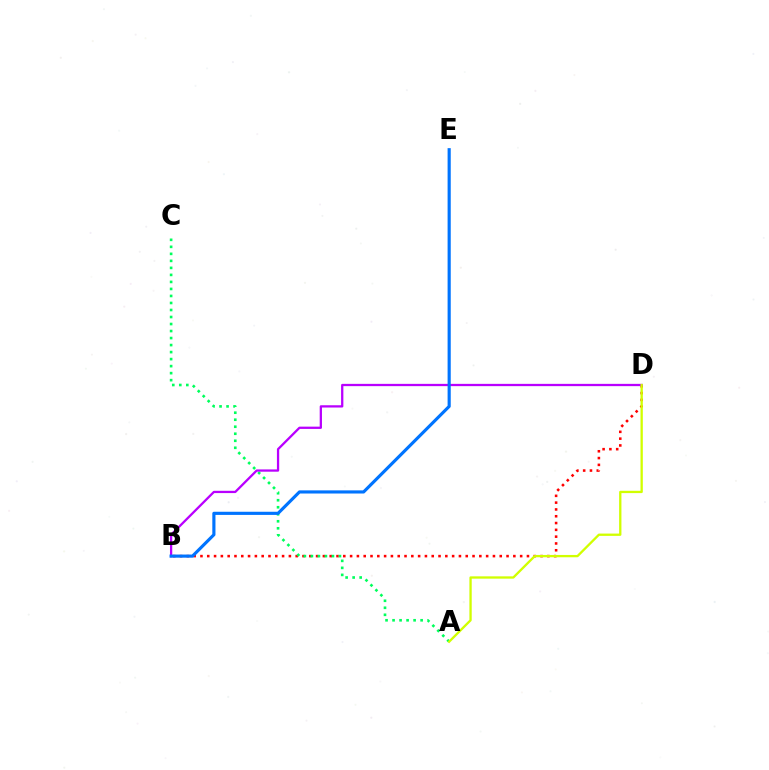{('B', 'D'): [{'color': '#ff0000', 'line_style': 'dotted', 'thickness': 1.85}, {'color': '#b900ff', 'line_style': 'solid', 'thickness': 1.64}], ('A', 'C'): [{'color': '#00ff5c', 'line_style': 'dotted', 'thickness': 1.91}], ('B', 'E'): [{'color': '#0074ff', 'line_style': 'solid', 'thickness': 2.27}], ('A', 'D'): [{'color': '#d1ff00', 'line_style': 'solid', 'thickness': 1.67}]}